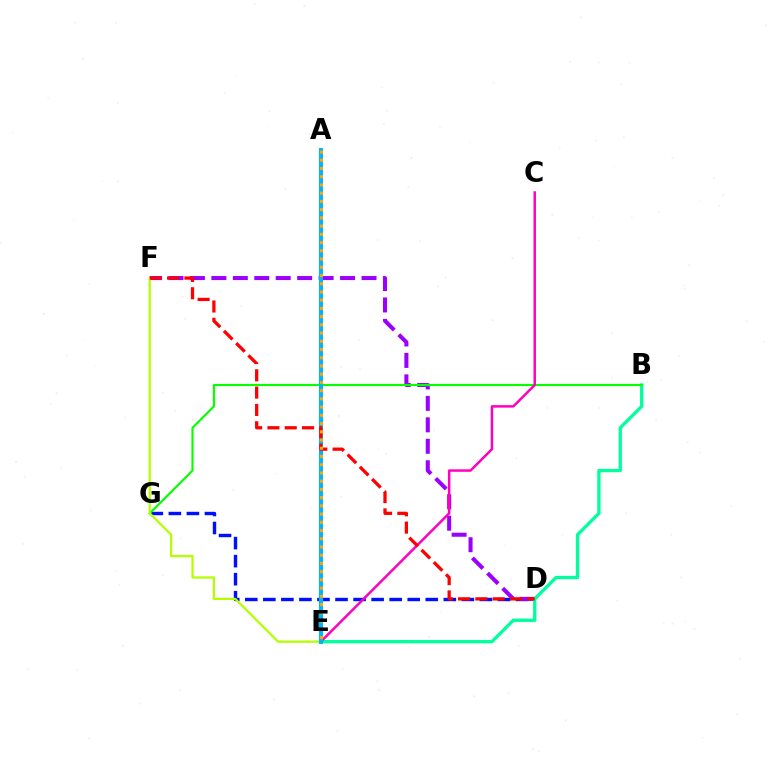{('D', 'G'): [{'color': '#0010ff', 'line_style': 'dashed', 'thickness': 2.45}], ('D', 'F'): [{'color': '#9b00ff', 'line_style': 'dashed', 'thickness': 2.91}, {'color': '#ff0000', 'line_style': 'dashed', 'thickness': 2.35}], ('B', 'E'): [{'color': '#00ff9d', 'line_style': 'solid', 'thickness': 2.37}], ('B', 'G'): [{'color': '#08ff00', 'line_style': 'solid', 'thickness': 1.55}], ('E', 'F'): [{'color': '#b3ff00', 'line_style': 'solid', 'thickness': 1.62}], ('C', 'E'): [{'color': '#ff00bd', 'line_style': 'solid', 'thickness': 1.79}], ('A', 'E'): [{'color': '#00b5ff', 'line_style': 'solid', 'thickness': 2.97}, {'color': '#ffa500', 'line_style': 'dotted', 'thickness': 2.24}]}